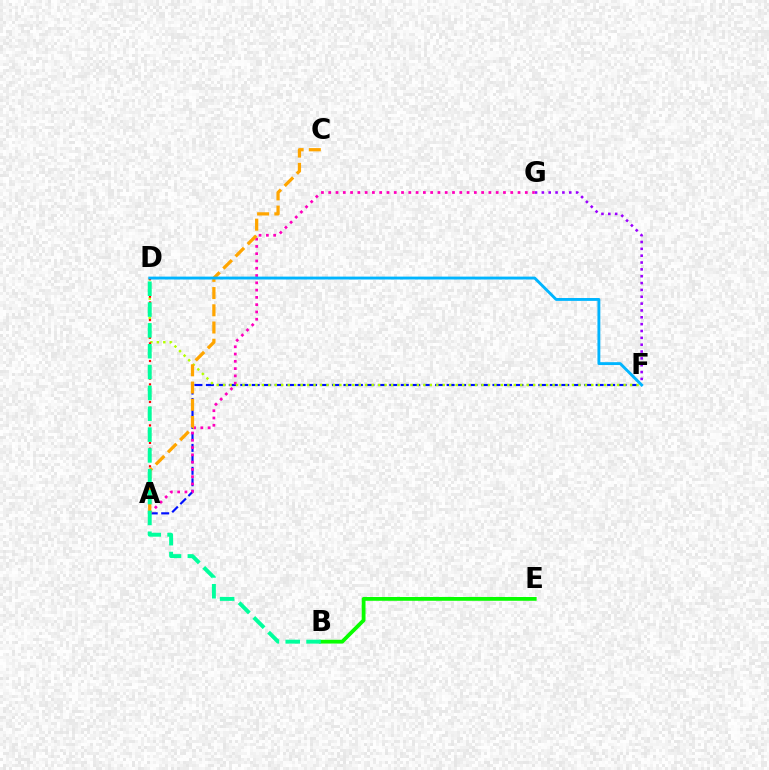{('B', 'E'): [{'color': '#08ff00', 'line_style': 'solid', 'thickness': 2.73}], ('F', 'G'): [{'color': '#9b00ff', 'line_style': 'dotted', 'thickness': 1.86}], ('A', 'F'): [{'color': '#0010ff', 'line_style': 'dashed', 'thickness': 1.56}], ('A', 'G'): [{'color': '#ff00bd', 'line_style': 'dotted', 'thickness': 1.98}], ('D', 'F'): [{'color': '#b3ff00', 'line_style': 'dotted', 'thickness': 1.76}, {'color': '#00b5ff', 'line_style': 'solid', 'thickness': 2.07}], ('A', 'D'): [{'color': '#ff0000', 'line_style': 'dotted', 'thickness': 1.59}], ('A', 'C'): [{'color': '#ffa500', 'line_style': 'dashed', 'thickness': 2.34}], ('B', 'D'): [{'color': '#00ff9d', 'line_style': 'dashed', 'thickness': 2.83}]}